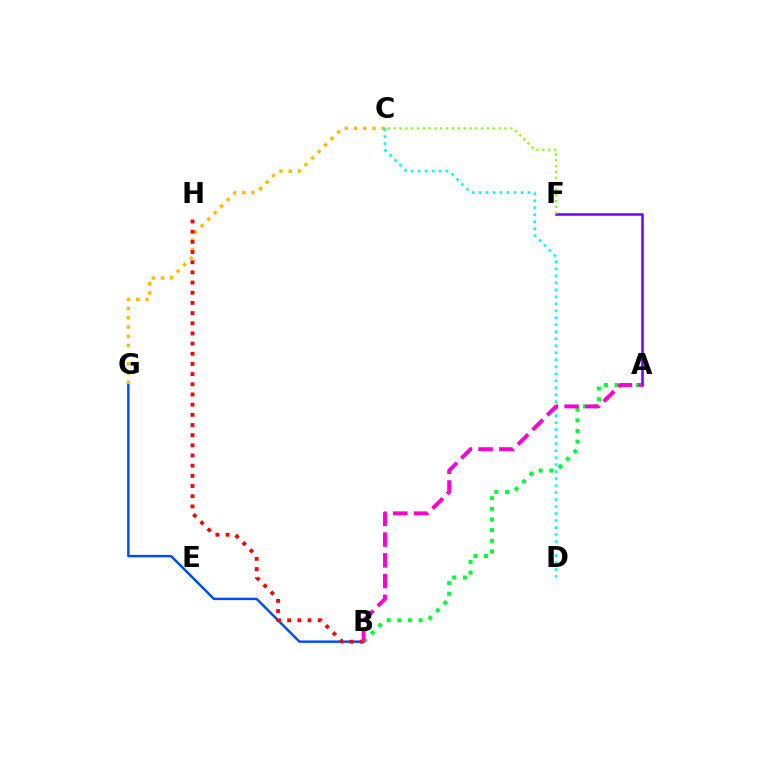{('B', 'G'): [{'color': '#004bff', 'line_style': 'solid', 'thickness': 1.76}], ('C', 'G'): [{'color': '#ffbd00', 'line_style': 'dotted', 'thickness': 2.51}], ('A', 'F'): [{'color': '#7200ff', 'line_style': 'solid', 'thickness': 1.82}], ('C', 'F'): [{'color': '#84ff00', 'line_style': 'dotted', 'thickness': 1.58}], ('C', 'D'): [{'color': '#00fff6', 'line_style': 'dotted', 'thickness': 1.9}], ('A', 'B'): [{'color': '#00ff39', 'line_style': 'dotted', 'thickness': 2.89}, {'color': '#ff00cf', 'line_style': 'dashed', 'thickness': 2.82}], ('B', 'H'): [{'color': '#ff0000', 'line_style': 'dotted', 'thickness': 2.76}]}